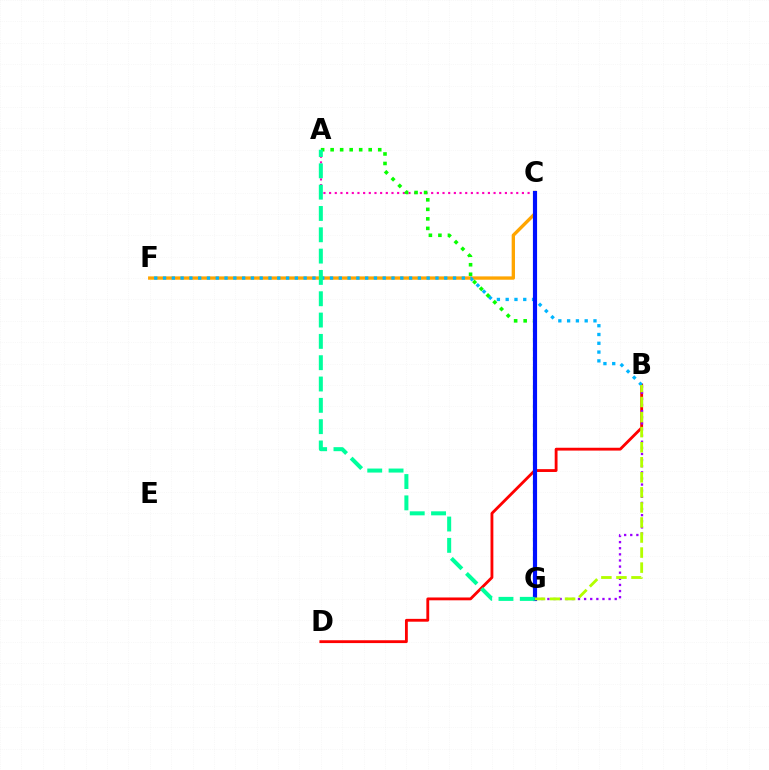{('A', 'C'): [{'color': '#ff00bd', 'line_style': 'dotted', 'thickness': 1.54}], ('C', 'F'): [{'color': '#ffa500', 'line_style': 'solid', 'thickness': 2.41}], ('B', 'D'): [{'color': '#ff0000', 'line_style': 'solid', 'thickness': 2.04}], ('B', 'F'): [{'color': '#00b5ff', 'line_style': 'dotted', 'thickness': 2.39}], ('B', 'G'): [{'color': '#9b00ff', 'line_style': 'dotted', 'thickness': 1.66}, {'color': '#b3ff00', 'line_style': 'dashed', 'thickness': 2.05}], ('A', 'G'): [{'color': '#08ff00', 'line_style': 'dotted', 'thickness': 2.59}, {'color': '#00ff9d', 'line_style': 'dashed', 'thickness': 2.9}], ('C', 'G'): [{'color': '#0010ff', 'line_style': 'solid', 'thickness': 2.99}]}